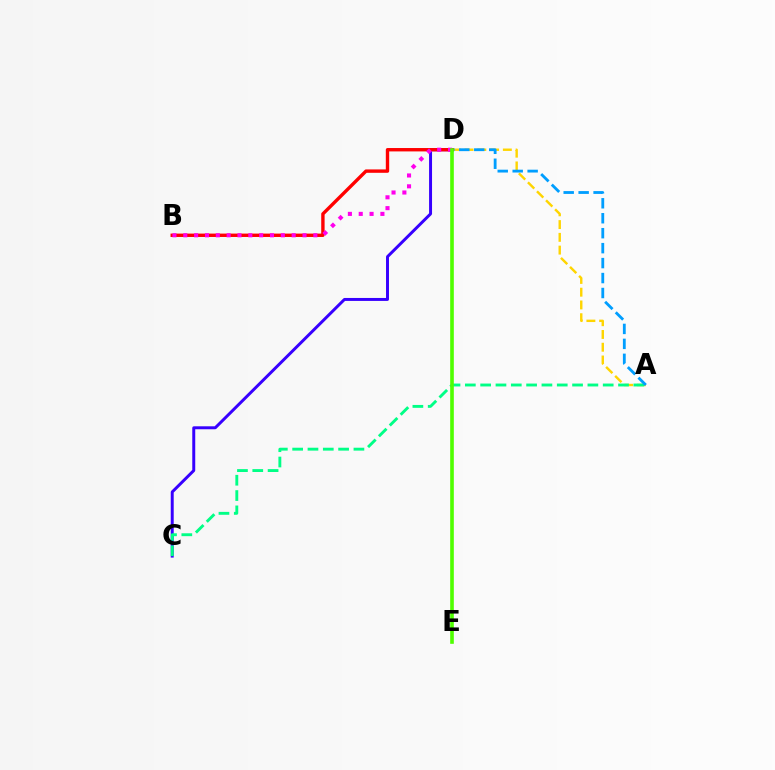{('C', 'D'): [{'color': '#3700ff', 'line_style': 'solid', 'thickness': 2.13}], ('A', 'D'): [{'color': '#ffd500', 'line_style': 'dashed', 'thickness': 1.73}, {'color': '#009eff', 'line_style': 'dashed', 'thickness': 2.03}], ('A', 'C'): [{'color': '#00ff86', 'line_style': 'dashed', 'thickness': 2.08}], ('B', 'D'): [{'color': '#ff0000', 'line_style': 'solid', 'thickness': 2.43}, {'color': '#ff00ed', 'line_style': 'dotted', 'thickness': 2.94}], ('D', 'E'): [{'color': '#4fff00', 'line_style': 'solid', 'thickness': 2.61}]}